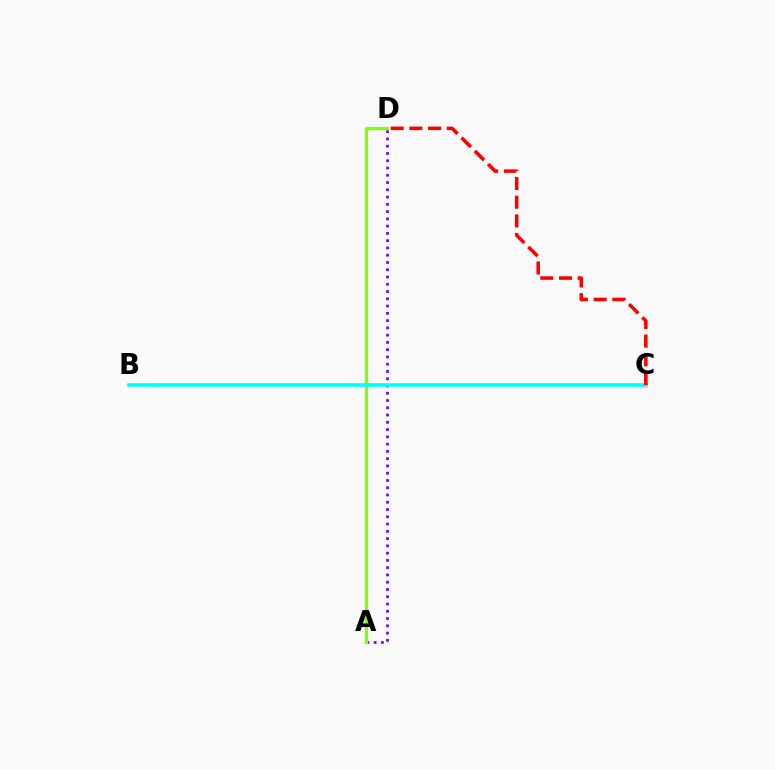{('A', 'D'): [{'color': '#7200ff', 'line_style': 'dotted', 'thickness': 1.97}, {'color': '#84ff00', 'line_style': 'solid', 'thickness': 2.32}], ('B', 'C'): [{'color': '#00fff6', 'line_style': 'solid', 'thickness': 2.61}], ('C', 'D'): [{'color': '#ff0000', 'line_style': 'dashed', 'thickness': 2.54}]}